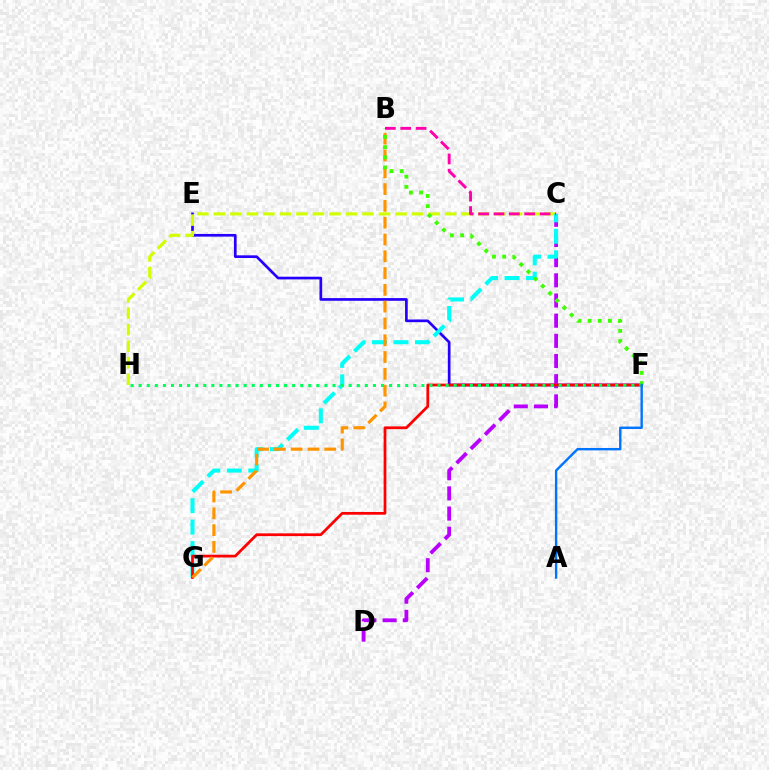{('E', 'F'): [{'color': '#2500ff', 'line_style': 'solid', 'thickness': 1.93}], ('C', 'H'): [{'color': '#d1ff00', 'line_style': 'dashed', 'thickness': 2.24}], ('C', 'D'): [{'color': '#b900ff', 'line_style': 'dashed', 'thickness': 2.74}], ('C', 'G'): [{'color': '#00fff6', 'line_style': 'dashed', 'thickness': 2.91}], ('F', 'G'): [{'color': '#ff0000', 'line_style': 'solid', 'thickness': 1.98}], ('B', 'G'): [{'color': '#ff9400', 'line_style': 'dashed', 'thickness': 2.28}], ('F', 'H'): [{'color': '#00ff5c', 'line_style': 'dotted', 'thickness': 2.19}], ('B', 'F'): [{'color': '#3dff00', 'line_style': 'dotted', 'thickness': 2.77}], ('B', 'C'): [{'color': '#ff00ac', 'line_style': 'dashed', 'thickness': 2.09}], ('A', 'F'): [{'color': '#0074ff', 'line_style': 'solid', 'thickness': 1.72}]}